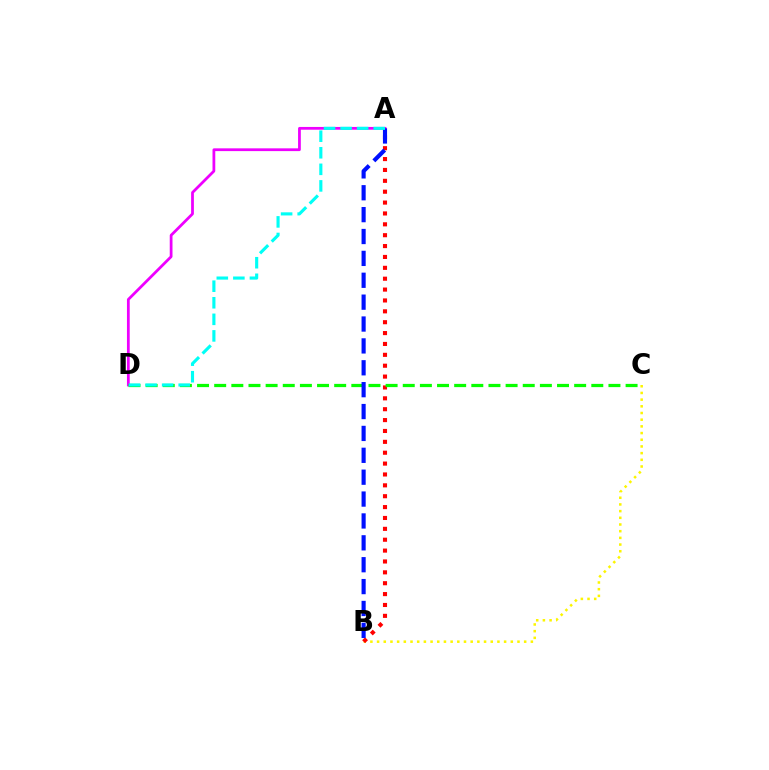{('B', 'C'): [{'color': '#fcf500', 'line_style': 'dotted', 'thickness': 1.82}], ('A', 'B'): [{'color': '#ff0000', 'line_style': 'dotted', 'thickness': 2.95}, {'color': '#0010ff', 'line_style': 'dashed', 'thickness': 2.97}], ('A', 'D'): [{'color': '#ee00ff', 'line_style': 'solid', 'thickness': 1.99}, {'color': '#00fff6', 'line_style': 'dashed', 'thickness': 2.25}], ('C', 'D'): [{'color': '#08ff00', 'line_style': 'dashed', 'thickness': 2.33}]}